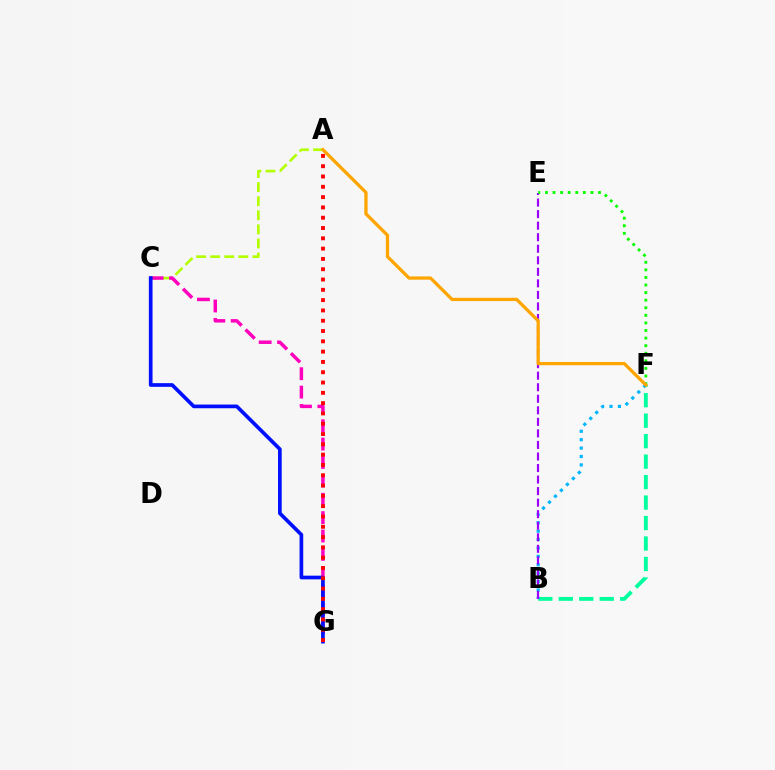{('B', 'F'): [{'color': '#00ff9d', 'line_style': 'dashed', 'thickness': 2.78}, {'color': '#00b5ff', 'line_style': 'dotted', 'thickness': 2.29}], ('A', 'C'): [{'color': '#b3ff00', 'line_style': 'dashed', 'thickness': 1.91}], ('B', 'E'): [{'color': '#9b00ff', 'line_style': 'dashed', 'thickness': 1.57}], ('C', 'G'): [{'color': '#ff00bd', 'line_style': 'dashed', 'thickness': 2.5}, {'color': '#0010ff', 'line_style': 'solid', 'thickness': 2.65}], ('E', 'F'): [{'color': '#08ff00', 'line_style': 'dotted', 'thickness': 2.06}], ('A', 'F'): [{'color': '#ffa500', 'line_style': 'solid', 'thickness': 2.35}], ('A', 'G'): [{'color': '#ff0000', 'line_style': 'dotted', 'thickness': 2.8}]}